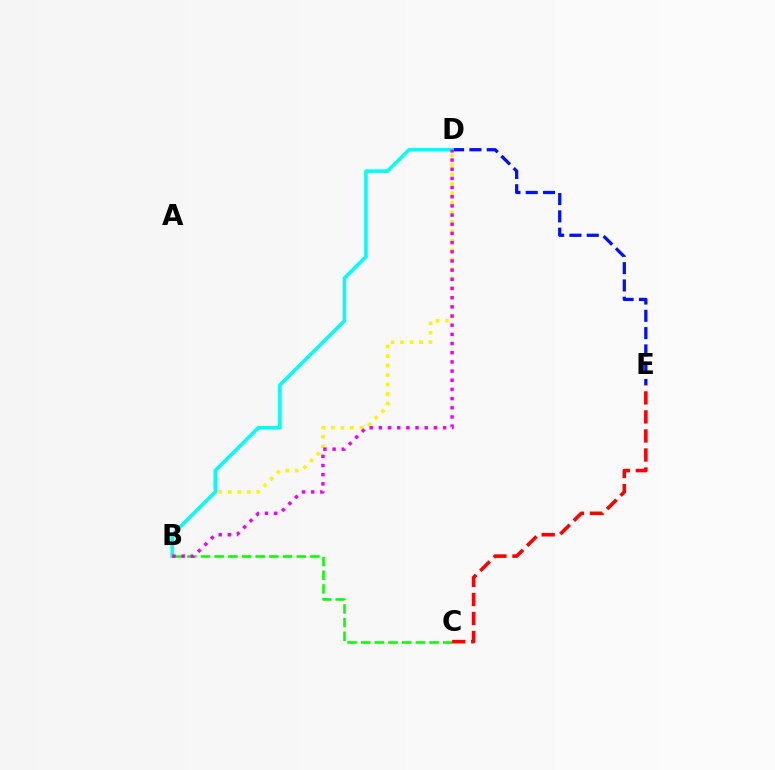{('D', 'E'): [{'color': '#0010ff', 'line_style': 'dashed', 'thickness': 2.35}], ('B', 'C'): [{'color': '#08ff00', 'line_style': 'dashed', 'thickness': 1.86}], ('C', 'E'): [{'color': '#ff0000', 'line_style': 'dashed', 'thickness': 2.59}], ('B', 'D'): [{'color': '#fcf500', 'line_style': 'dotted', 'thickness': 2.57}, {'color': '#00fff6', 'line_style': 'solid', 'thickness': 2.58}, {'color': '#ee00ff', 'line_style': 'dotted', 'thickness': 2.49}]}